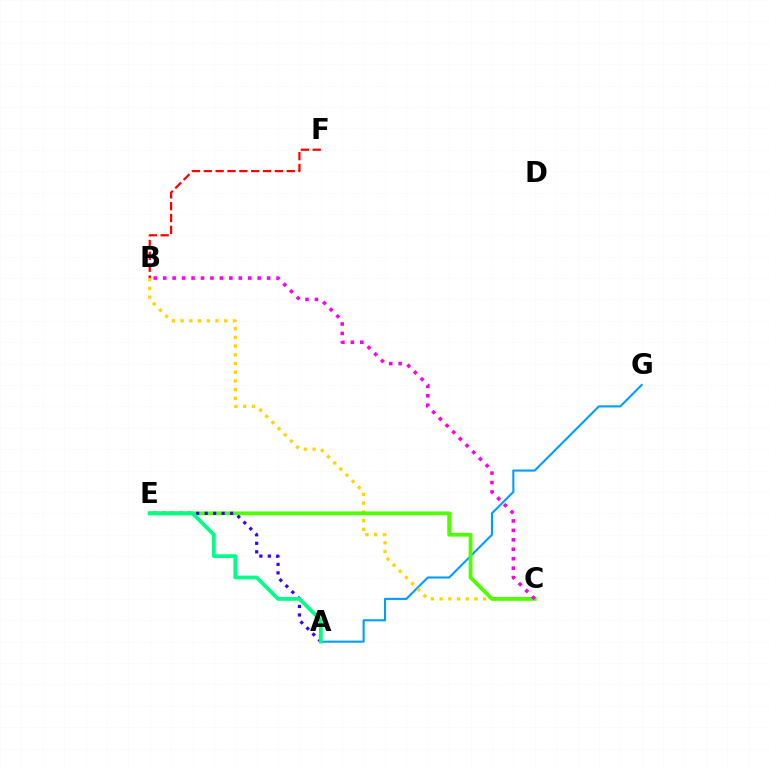{('A', 'G'): [{'color': '#009eff', 'line_style': 'solid', 'thickness': 1.51}], ('B', 'C'): [{'color': '#ffd500', 'line_style': 'dotted', 'thickness': 2.37}, {'color': '#ff00ed', 'line_style': 'dotted', 'thickness': 2.57}], ('C', 'E'): [{'color': '#4fff00', 'line_style': 'solid', 'thickness': 2.74}], ('B', 'F'): [{'color': '#ff0000', 'line_style': 'dashed', 'thickness': 1.61}], ('A', 'E'): [{'color': '#3700ff', 'line_style': 'dotted', 'thickness': 2.31}, {'color': '#00ff86', 'line_style': 'solid', 'thickness': 2.7}]}